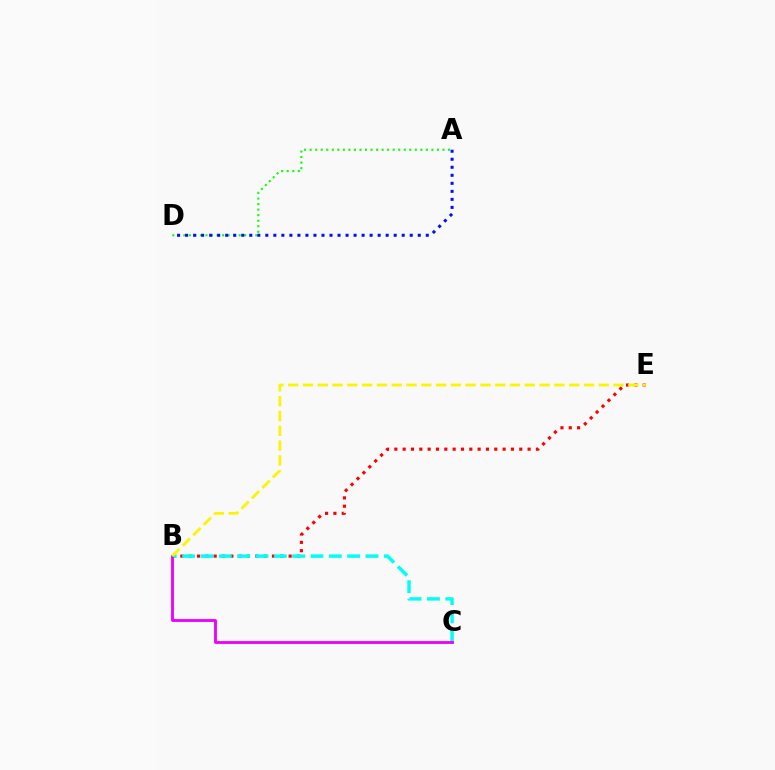{('B', 'E'): [{'color': '#ff0000', 'line_style': 'dotted', 'thickness': 2.26}, {'color': '#fcf500', 'line_style': 'dashed', 'thickness': 2.01}], ('A', 'D'): [{'color': '#08ff00', 'line_style': 'dotted', 'thickness': 1.5}, {'color': '#0010ff', 'line_style': 'dotted', 'thickness': 2.18}], ('B', 'C'): [{'color': '#00fff6', 'line_style': 'dashed', 'thickness': 2.49}, {'color': '#ee00ff', 'line_style': 'solid', 'thickness': 2.05}]}